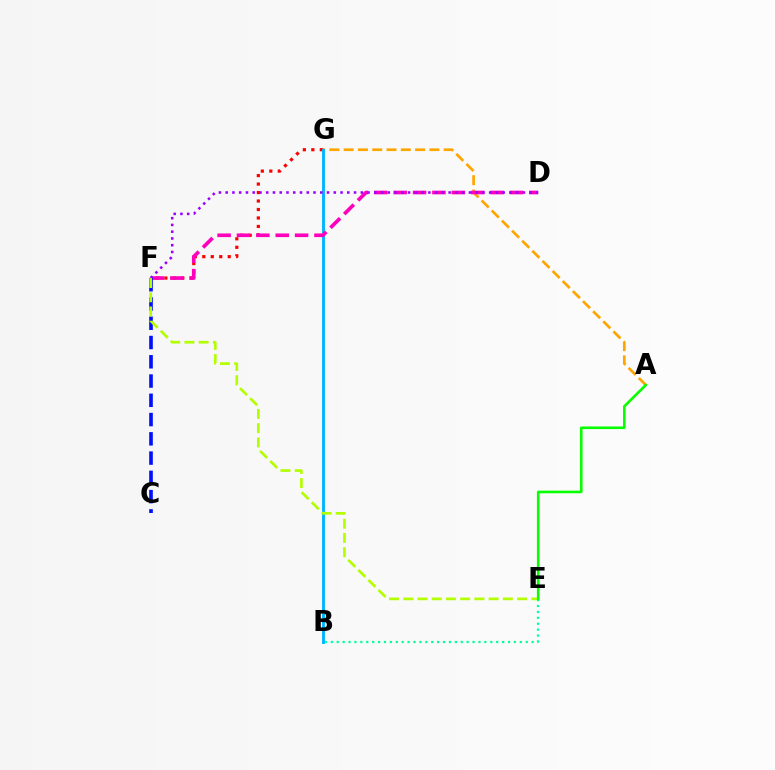{('A', 'G'): [{'color': '#ffa500', 'line_style': 'dashed', 'thickness': 1.94}], ('F', 'G'): [{'color': '#ff0000', 'line_style': 'dotted', 'thickness': 2.3}], ('B', 'E'): [{'color': '#00ff9d', 'line_style': 'dotted', 'thickness': 1.6}], ('B', 'G'): [{'color': '#00b5ff', 'line_style': 'solid', 'thickness': 2.08}], ('D', 'F'): [{'color': '#ff00bd', 'line_style': 'dashed', 'thickness': 2.63}, {'color': '#9b00ff', 'line_style': 'dotted', 'thickness': 1.84}], ('C', 'F'): [{'color': '#0010ff', 'line_style': 'dashed', 'thickness': 2.62}], ('E', 'F'): [{'color': '#b3ff00', 'line_style': 'dashed', 'thickness': 1.93}], ('A', 'E'): [{'color': '#08ff00', 'line_style': 'solid', 'thickness': 1.88}]}